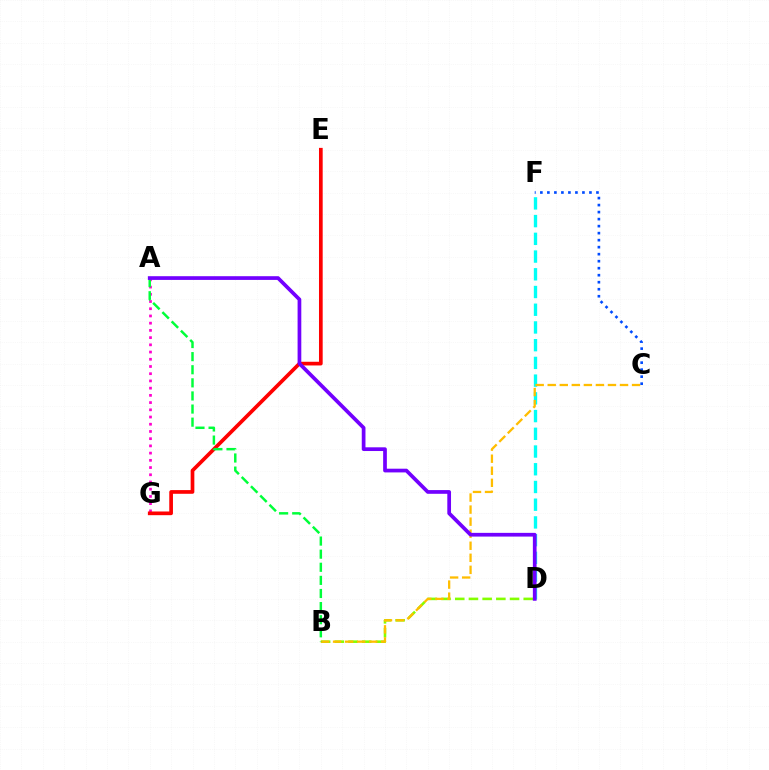{('B', 'D'): [{'color': '#84ff00', 'line_style': 'dashed', 'thickness': 1.86}], ('A', 'G'): [{'color': '#ff00cf', 'line_style': 'dotted', 'thickness': 1.96}], ('D', 'F'): [{'color': '#00fff6', 'line_style': 'dashed', 'thickness': 2.41}], ('B', 'C'): [{'color': '#ffbd00', 'line_style': 'dashed', 'thickness': 1.64}], ('E', 'G'): [{'color': '#ff0000', 'line_style': 'solid', 'thickness': 2.66}], ('C', 'F'): [{'color': '#004bff', 'line_style': 'dotted', 'thickness': 1.9}], ('A', 'B'): [{'color': '#00ff39', 'line_style': 'dashed', 'thickness': 1.78}], ('A', 'D'): [{'color': '#7200ff', 'line_style': 'solid', 'thickness': 2.67}]}